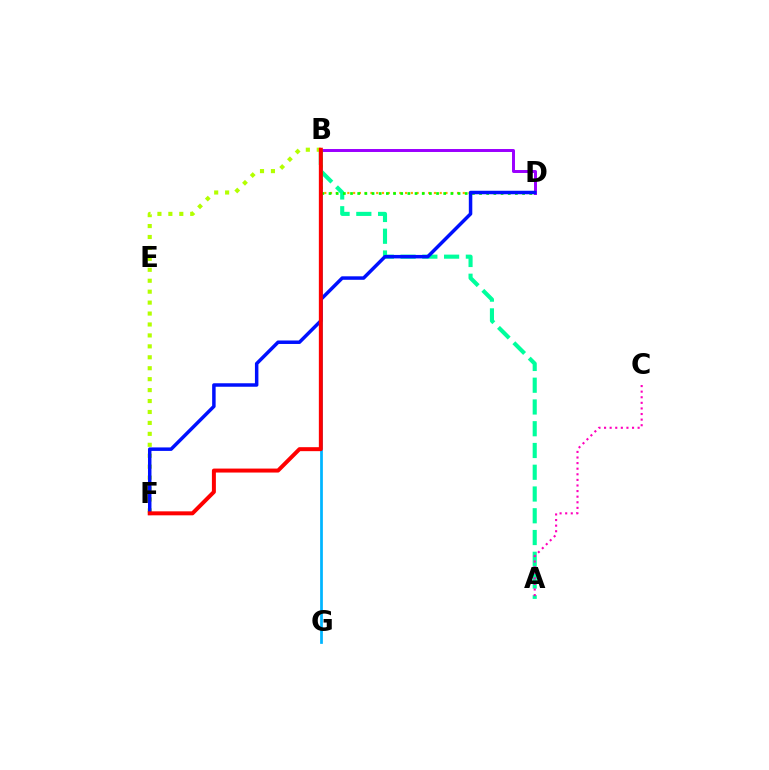{('B', 'D'): [{'color': '#ffa500', 'line_style': 'dotted', 'thickness': 1.57}, {'color': '#9b00ff', 'line_style': 'solid', 'thickness': 2.14}, {'color': '#08ff00', 'line_style': 'dotted', 'thickness': 1.95}], ('B', 'G'): [{'color': '#00b5ff', 'line_style': 'solid', 'thickness': 1.97}], ('A', 'B'): [{'color': '#00ff9d', 'line_style': 'dashed', 'thickness': 2.96}], ('B', 'F'): [{'color': '#b3ff00', 'line_style': 'dotted', 'thickness': 2.97}, {'color': '#ff0000', 'line_style': 'solid', 'thickness': 2.86}], ('A', 'C'): [{'color': '#ff00bd', 'line_style': 'dotted', 'thickness': 1.52}], ('D', 'F'): [{'color': '#0010ff', 'line_style': 'solid', 'thickness': 2.51}]}